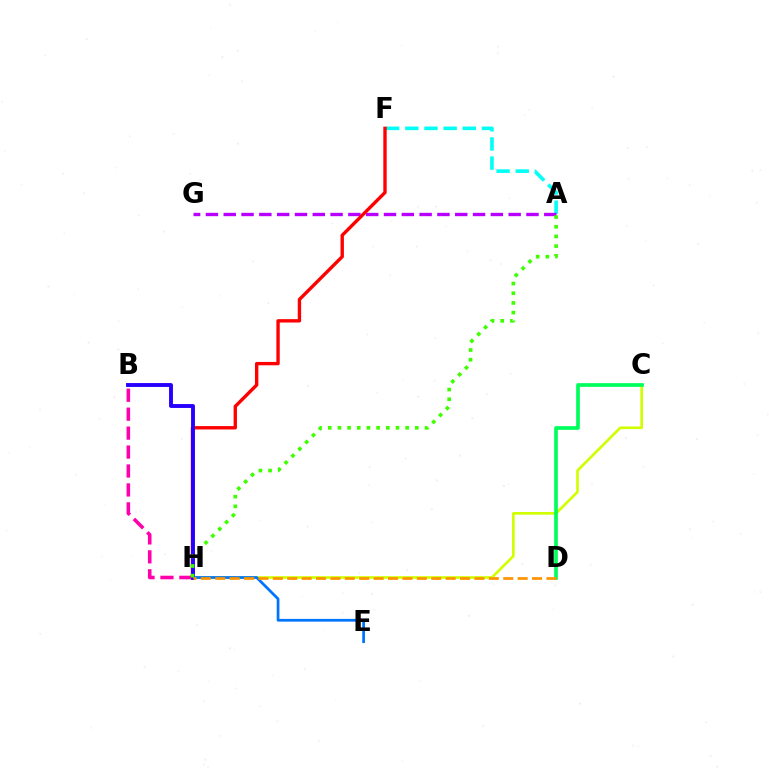{('A', 'F'): [{'color': '#00fff6', 'line_style': 'dashed', 'thickness': 2.6}], ('B', 'H'): [{'color': '#ff00ac', 'line_style': 'dashed', 'thickness': 2.57}, {'color': '#2500ff', 'line_style': 'solid', 'thickness': 2.8}], ('A', 'G'): [{'color': '#b900ff', 'line_style': 'dashed', 'thickness': 2.42}], ('C', 'H'): [{'color': '#d1ff00', 'line_style': 'solid', 'thickness': 1.91}], ('F', 'H'): [{'color': '#ff0000', 'line_style': 'solid', 'thickness': 2.43}], ('E', 'H'): [{'color': '#0074ff', 'line_style': 'solid', 'thickness': 1.97}], ('C', 'D'): [{'color': '#00ff5c', 'line_style': 'solid', 'thickness': 2.67}], ('D', 'H'): [{'color': '#ff9400', 'line_style': 'dashed', 'thickness': 1.96}], ('A', 'H'): [{'color': '#3dff00', 'line_style': 'dotted', 'thickness': 2.63}]}